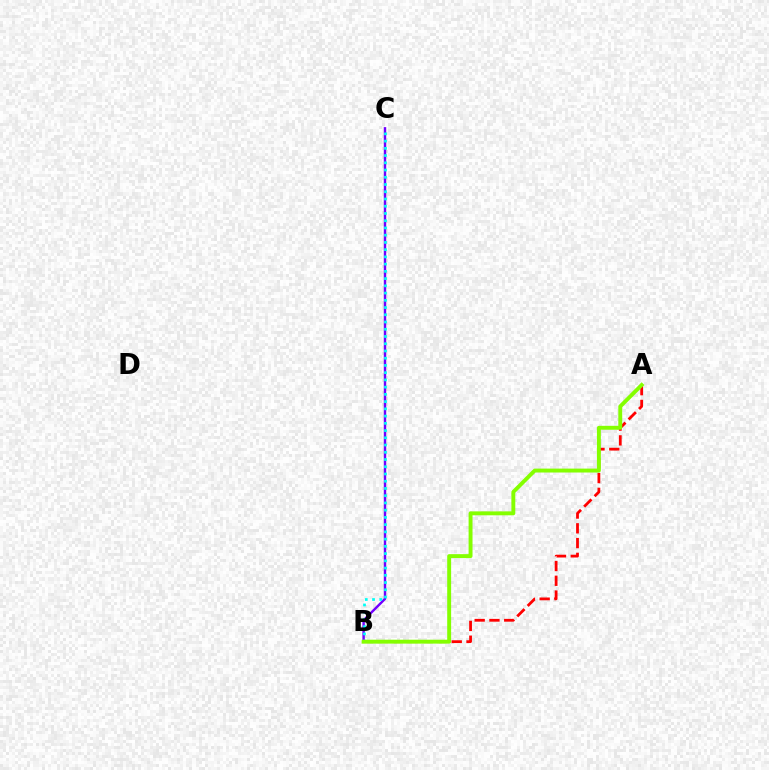{('B', 'C'): [{'color': '#7200ff', 'line_style': 'solid', 'thickness': 1.74}, {'color': '#00fff6', 'line_style': 'dotted', 'thickness': 1.97}], ('A', 'B'): [{'color': '#ff0000', 'line_style': 'dashed', 'thickness': 2.01}, {'color': '#84ff00', 'line_style': 'solid', 'thickness': 2.82}]}